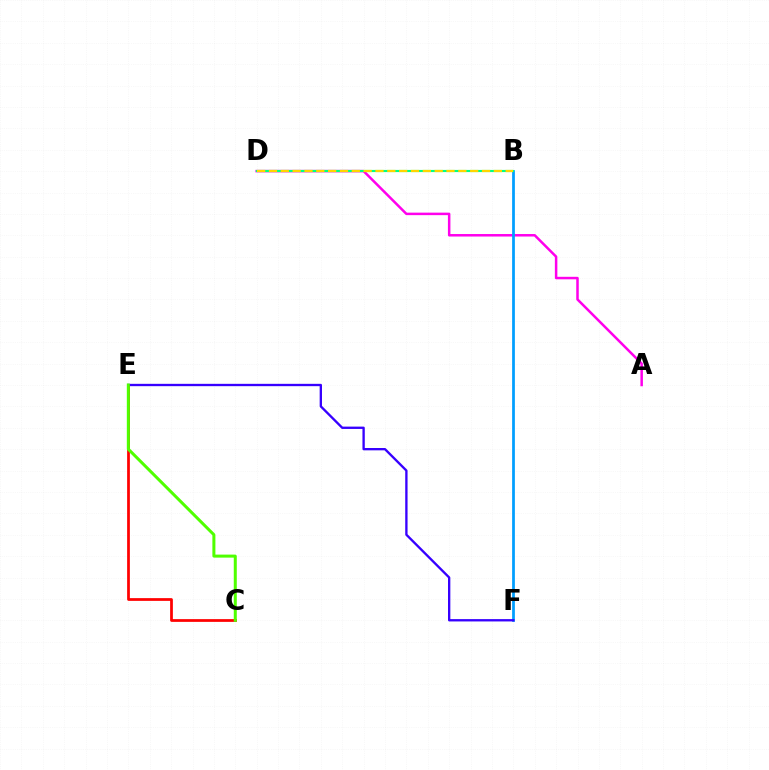{('C', 'E'): [{'color': '#ff0000', 'line_style': 'solid', 'thickness': 1.98}, {'color': '#4fff00', 'line_style': 'solid', 'thickness': 2.17}], ('A', 'D'): [{'color': '#ff00ed', 'line_style': 'solid', 'thickness': 1.8}], ('B', 'F'): [{'color': '#009eff', 'line_style': 'solid', 'thickness': 1.98}], ('B', 'D'): [{'color': '#00ff86', 'line_style': 'solid', 'thickness': 1.55}, {'color': '#ffd500', 'line_style': 'dashed', 'thickness': 1.61}], ('E', 'F'): [{'color': '#3700ff', 'line_style': 'solid', 'thickness': 1.68}]}